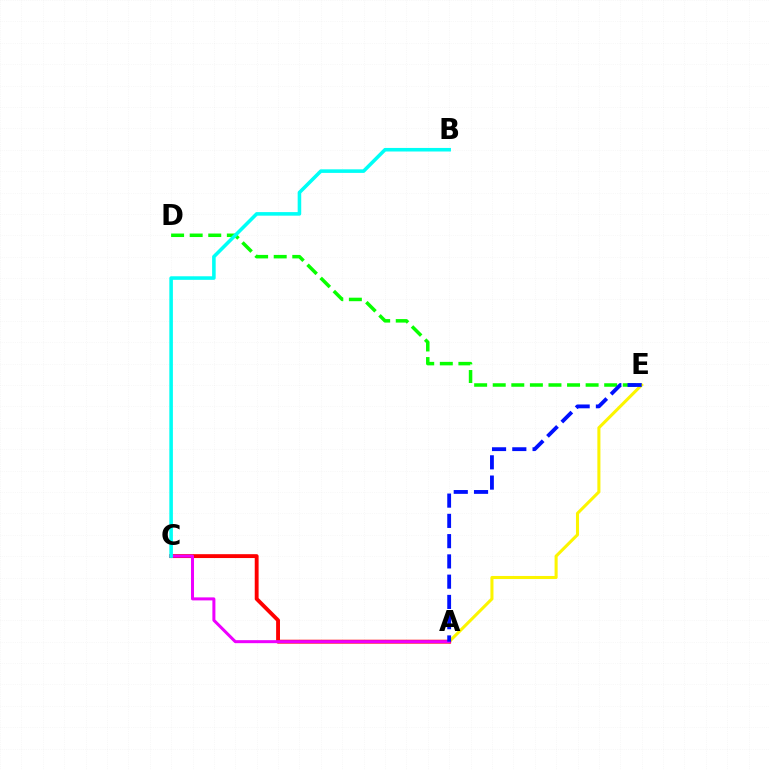{('A', 'E'): [{'color': '#fcf500', 'line_style': 'solid', 'thickness': 2.2}, {'color': '#0010ff', 'line_style': 'dashed', 'thickness': 2.75}], ('A', 'C'): [{'color': '#ff0000', 'line_style': 'solid', 'thickness': 2.79}, {'color': '#ee00ff', 'line_style': 'solid', 'thickness': 2.17}], ('D', 'E'): [{'color': '#08ff00', 'line_style': 'dashed', 'thickness': 2.52}], ('B', 'C'): [{'color': '#00fff6', 'line_style': 'solid', 'thickness': 2.57}]}